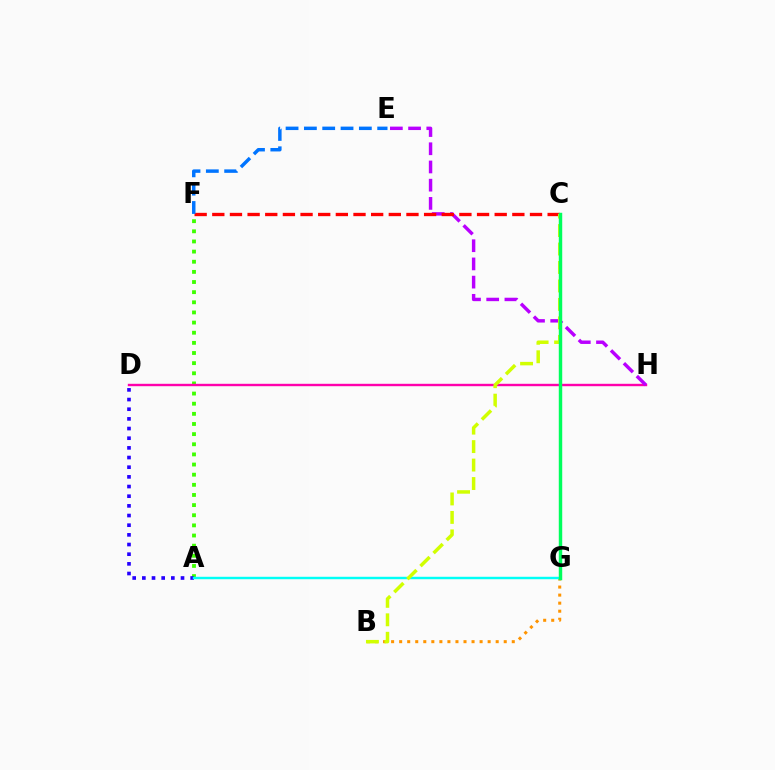{('A', 'F'): [{'color': '#3dff00', 'line_style': 'dotted', 'thickness': 2.76}], ('D', 'H'): [{'color': '#ff00ac', 'line_style': 'solid', 'thickness': 1.72}], ('B', 'G'): [{'color': '#ff9400', 'line_style': 'dotted', 'thickness': 2.19}], ('E', 'H'): [{'color': '#b900ff', 'line_style': 'dashed', 'thickness': 2.47}], ('C', 'F'): [{'color': '#ff0000', 'line_style': 'dashed', 'thickness': 2.4}], ('A', 'D'): [{'color': '#2500ff', 'line_style': 'dotted', 'thickness': 2.63}], ('E', 'F'): [{'color': '#0074ff', 'line_style': 'dashed', 'thickness': 2.49}], ('A', 'G'): [{'color': '#00fff6', 'line_style': 'solid', 'thickness': 1.75}], ('B', 'C'): [{'color': '#d1ff00', 'line_style': 'dashed', 'thickness': 2.51}], ('C', 'G'): [{'color': '#00ff5c', 'line_style': 'solid', 'thickness': 2.48}]}